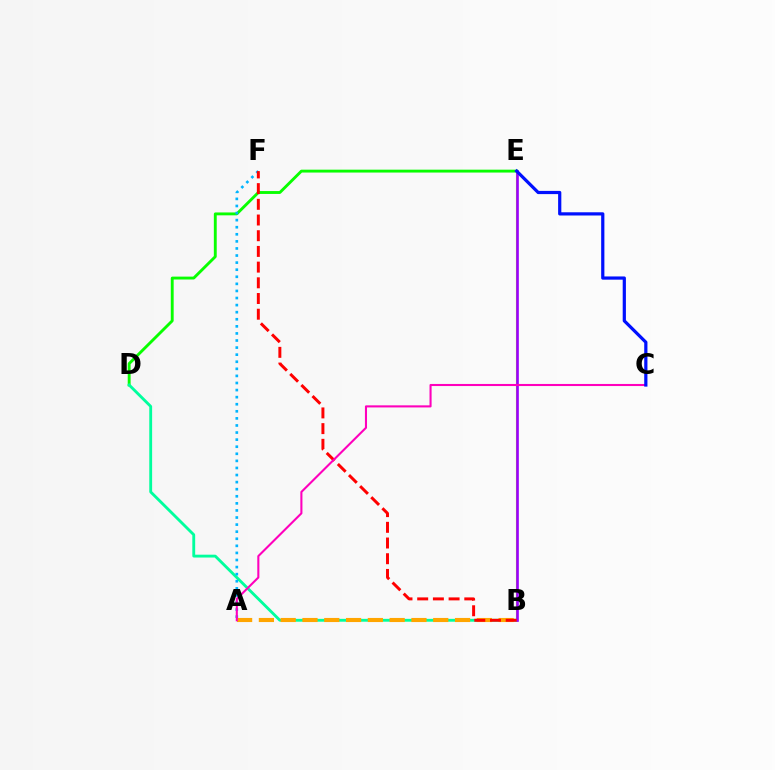{('D', 'E'): [{'color': '#08ff00', 'line_style': 'solid', 'thickness': 2.07}], ('B', 'D'): [{'color': '#00ff9d', 'line_style': 'solid', 'thickness': 2.05}], ('A', 'F'): [{'color': '#00b5ff', 'line_style': 'dotted', 'thickness': 1.92}], ('A', 'B'): [{'color': '#ffa500', 'line_style': 'dashed', 'thickness': 2.96}], ('B', 'E'): [{'color': '#b3ff00', 'line_style': 'solid', 'thickness': 1.53}, {'color': '#9b00ff', 'line_style': 'solid', 'thickness': 1.91}], ('B', 'F'): [{'color': '#ff0000', 'line_style': 'dashed', 'thickness': 2.13}], ('A', 'C'): [{'color': '#ff00bd', 'line_style': 'solid', 'thickness': 1.5}], ('C', 'E'): [{'color': '#0010ff', 'line_style': 'solid', 'thickness': 2.31}]}